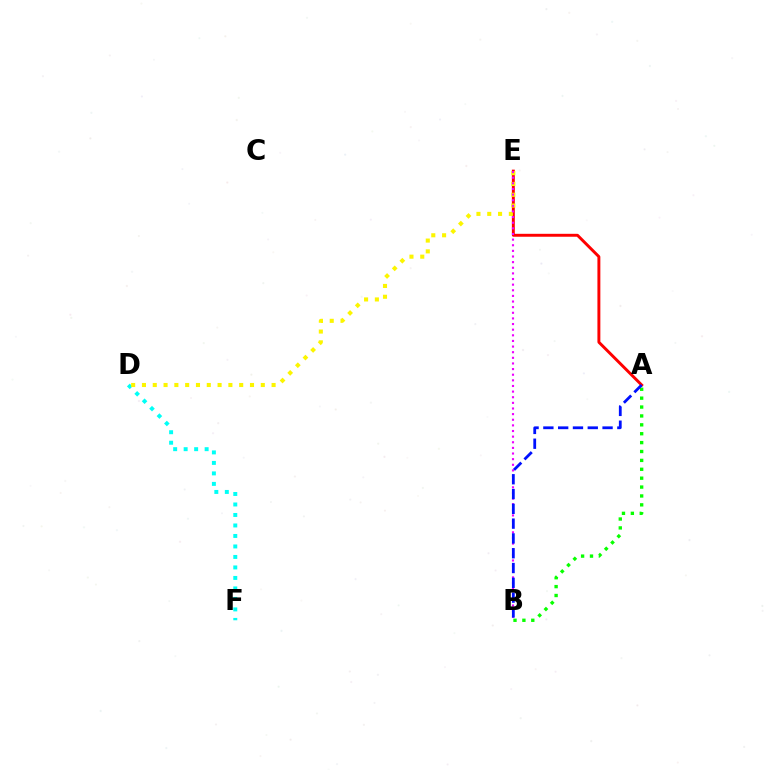{('A', 'E'): [{'color': '#ff0000', 'line_style': 'solid', 'thickness': 2.11}], ('D', 'F'): [{'color': '#00fff6', 'line_style': 'dotted', 'thickness': 2.85}], ('D', 'E'): [{'color': '#fcf500', 'line_style': 'dotted', 'thickness': 2.94}], ('B', 'E'): [{'color': '#ee00ff', 'line_style': 'dotted', 'thickness': 1.53}], ('A', 'B'): [{'color': '#08ff00', 'line_style': 'dotted', 'thickness': 2.42}, {'color': '#0010ff', 'line_style': 'dashed', 'thickness': 2.01}]}